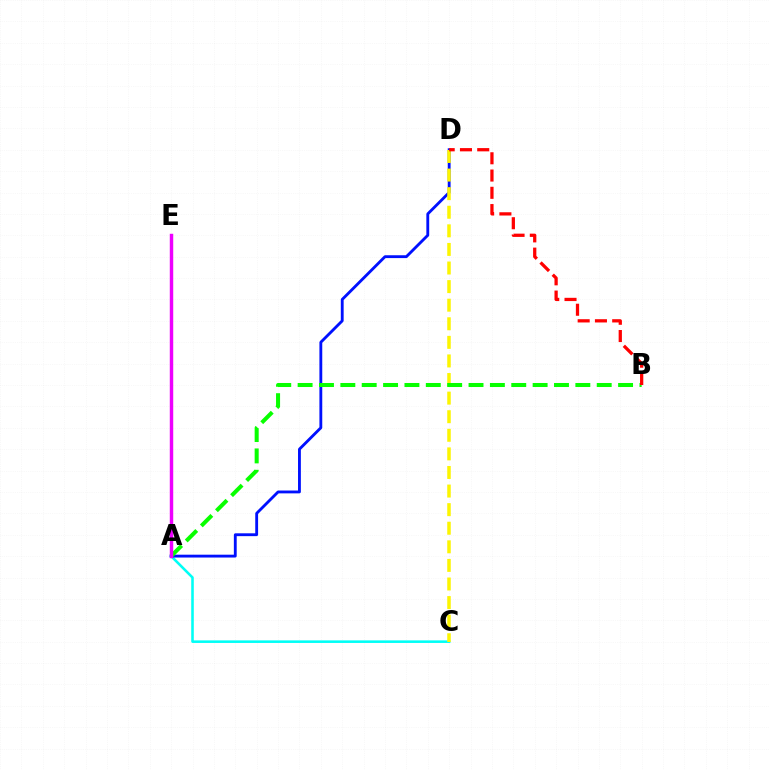{('A', 'C'): [{'color': '#00fff6', 'line_style': 'solid', 'thickness': 1.85}], ('A', 'D'): [{'color': '#0010ff', 'line_style': 'solid', 'thickness': 2.05}], ('C', 'D'): [{'color': '#fcf500', 'line_style': 'dashed', 'thickness': 2.53}], ('A', 'B'): [{'color': '#08ff00', 'line_style': 'dashed', 'thickness': 2.9}], ('B', 'D'): [{'color': '#ff0000', 'line_style': 'dashed', 'thickness': 2.35}], ('A', 'E'): [{'color': '#ee00ff', 'line_style': 'solid', 'thickness': 2.48}]}